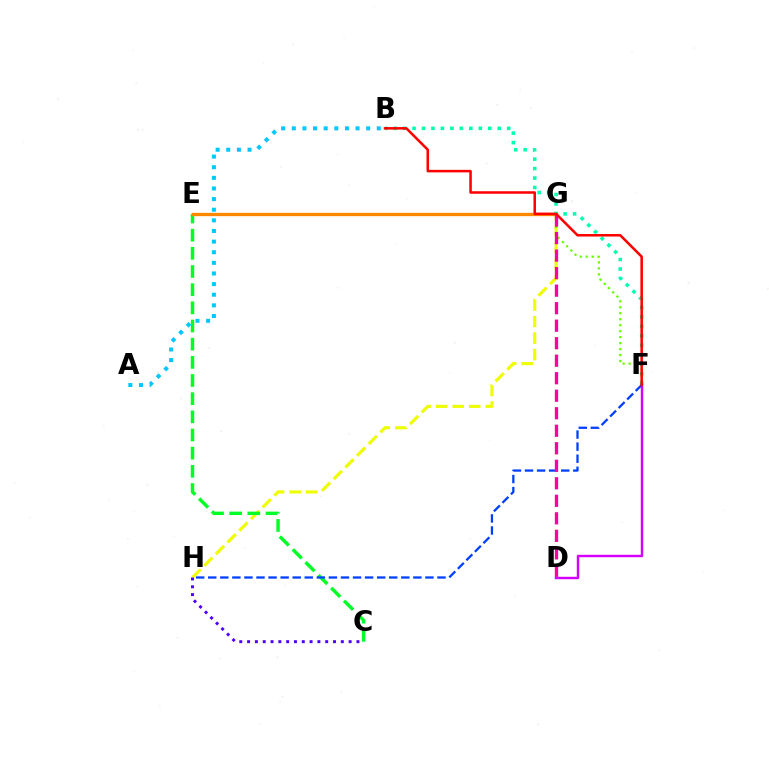{('B', 'F'): [{'color': '#00ffaf', 'line_style': 'dotted', 'thickness': 2.57}, {'color': '#ff0000', 'line_style': 'solid', 'thickness': 1.82}], ('G', 'H'): [{'color': '#eeff00', 'line_style': 'dashed', 'thickness': 2.25}], ('C', 'E'): [{'color': '#00ff27', 'line_style': 'dashed', 'thickness': 2.47}], ('F', 'H'): [{'color': '#003fff', 'line_style': 'dashed', 'thickness': 1.64}], ('D', 'F'): [{'color': '#d600ff', 'line_style': 'solid', 'thickness': 1.75}], ('F', 'G'): [{'color': '#66ff00', 'line_style': 'dotted', 'thickness': 1.62}], ('A', 'B'): [{'color': '#00c7ff', 'line_style': 'dotted', 'thickness': 2.89}], ('C', 'H'): [{'color': '#4f00ff', 'line_style': 'dotted', 'thickness': 2.12}], ('E', 'G'): [{'color': '#ff8800', 'line_style': 'solid', 'thickness': 2.38}], ('D', 'G'): [{'color': '#ff00a0', 'line_style': 'dashed', 'thickness': 2.38}]}